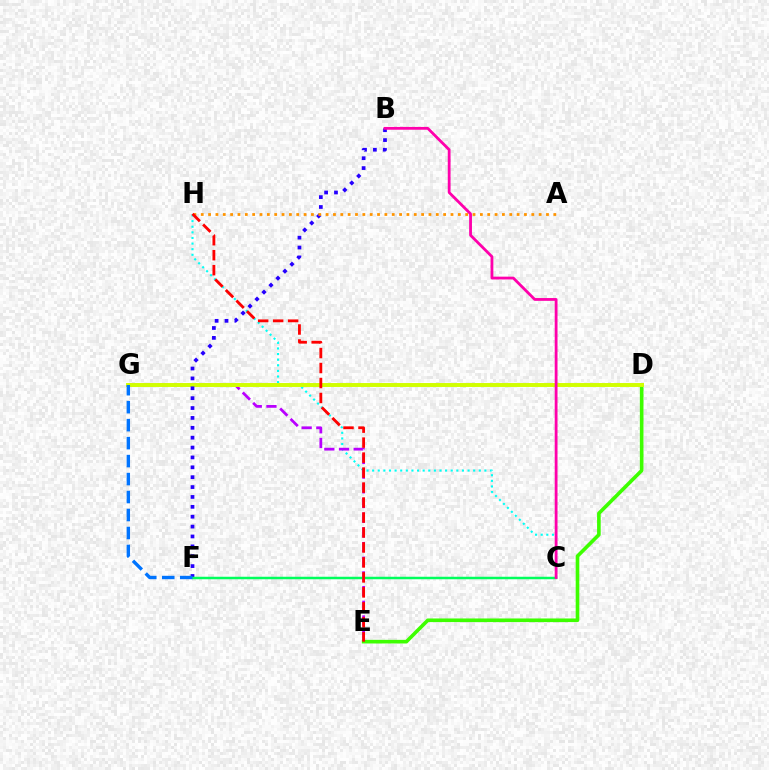{('D', 'E'): [{'color': '#3dff00', 'line_style': 'solid', 'thickness': 2.61}], ('C', 'H'): [{'color': '#00fff6', 'line_style': 'dotted', 'thickness': 1.52}], ('E', 'G'): [{'color': '#b900ff', 'line_style': 'dashed', 'thickness': 2.0}], ('D', 'G'): [{'color': '#d1ff00', 'line_style': 'solid', 'thickness': 2.83}], ('B', 'F'): [{'color': '#2500ff', 'line_style': 'dotted', 'thickness': 2.68}], ('C', 'F'): [{'color': '#00ff5c', 'line_style': 'solid', 'thickness': 1.79}], ('F', 'G'): [{'color': '#0074ff', 'line_style': 'dashed', 'thickness': 2.44}], ('B', 'C'): [{'color': '#ff00ac', 'line_style': 'solid', 'thickness': 2.02}], ('A', 'H'): [{'color': '#ff9400', 'line_style': 'dotted', 'thickness': 2.0}], ('E', 'H'): [{'color': '#ff0000', 'line_style': 'dashed', 'thickness': 2.03}]}